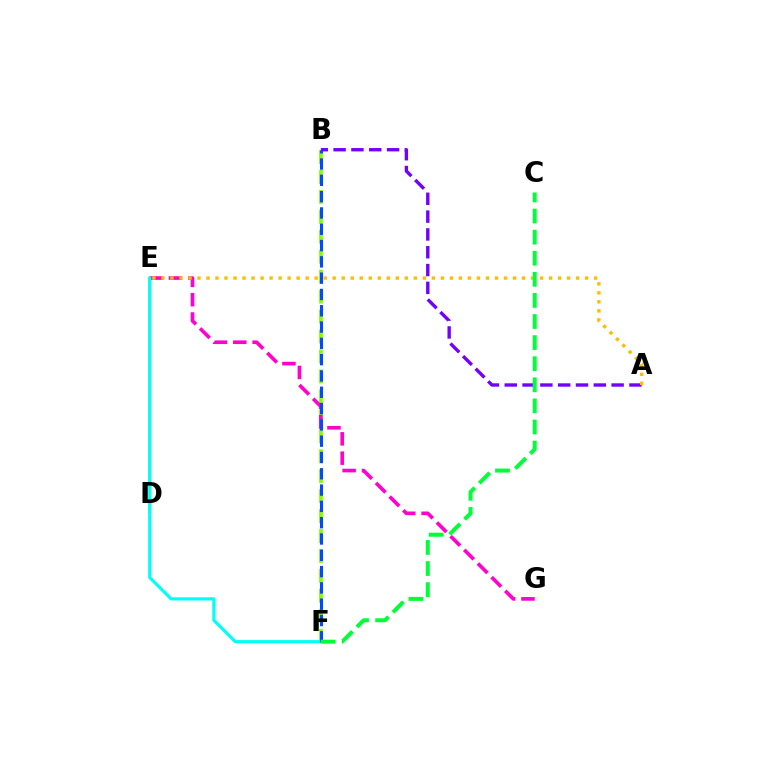{('B', 'F'): [{'color': '#84ff00', 'line_style': 'dashed', 'thickness': 2.71}, {'color': '#004bff', 'line_style': 'dashed', 'thickness': 2.21}], ('E', 'G'): [{'color': '#ff00cf', 'line_style': 'dashed', 'thickness': 2.63}], ('A', 'B'): [{'color': '#7200ff', 'line_style': 'dashed', 'thickness': 2.42}], ('D', 'E'): [{'color': '#ff0000', 'line_style': 'solid', 'thickness': 1.69}], ('A', 'E'): [{'color': '#ffbd00', 'line_style': 'dotted', 'thickness': 2.45}], ('E', 'F'): [{'color': '#00fff6', 'line_style': 'solid', 'thickness': 2.28}], ('C', 'F'): [{'color': '#00ff39', 'line_style': 'dashed', 'thickness': 2.87}]}